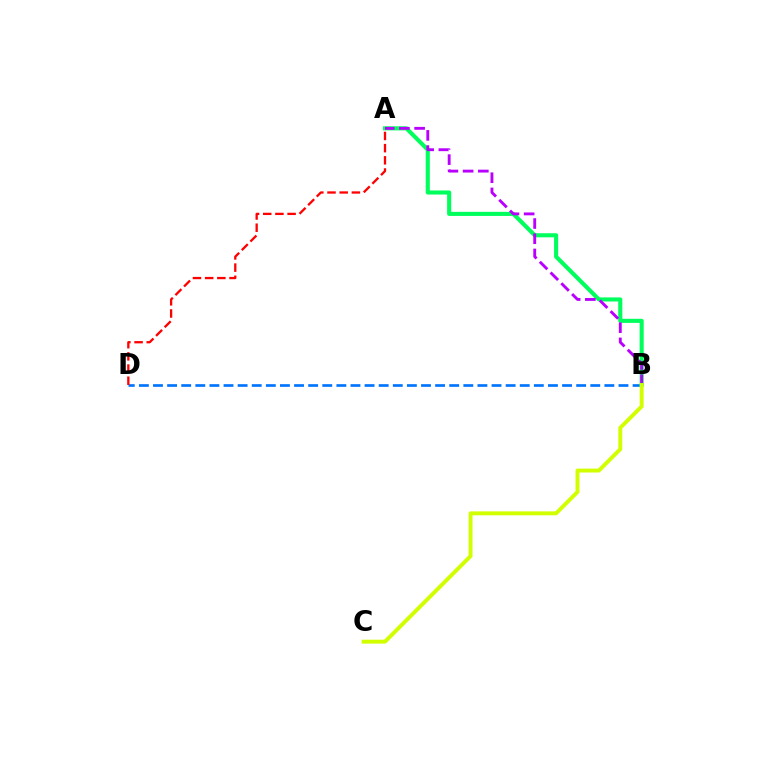{('B', 'D'): [{'color': '#0074ff', 'line_style': 'dashed', 'thickness': 1.92}], ('A', 'B'): [{'color': '#00ff5c', 'line_style': 'solid', 'thickness': 2.95}, {'color': '#b900ff', 'line_style': 'dashed', 'thickness': 2.07}], ('B', 'C'): [{'color': '#d1ff00', 'line_style': 'solid', 'thickness': 2.82}], ('A', 'D'): [{'color': '#ff0000', 'line_style': 'dashed', 'thickness': 1.66}]}